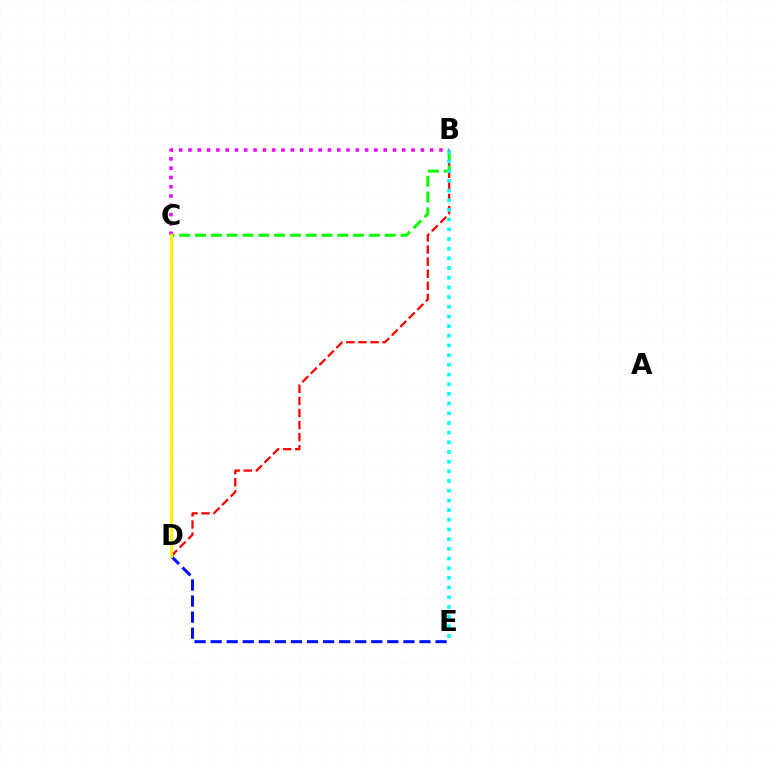{('B', 'D'): [{'color': '#ff0000', 'line_style': 'dashed', 'thickness': 1.64}], ('B', 'C'): [{'color': '#08ff00', 'line_style': 'dashed', 'thickness': 2.15}, {'color': '#ee00ff', 'line_style': 'dotted', 'thickness': 2.53}], ('B', 'E'): [{'color': '#00fff6', 'line_style': 'dotted', 'thickness': 2.63}], ('D', 'E'): [{'color': '#0010ff', 'line_style': 'dashed', 'thickness': 2.18}], ('C', 'D'): [{'color': '#fcf500', 'line_style': 'solid', 'thickness': 2.1}]}